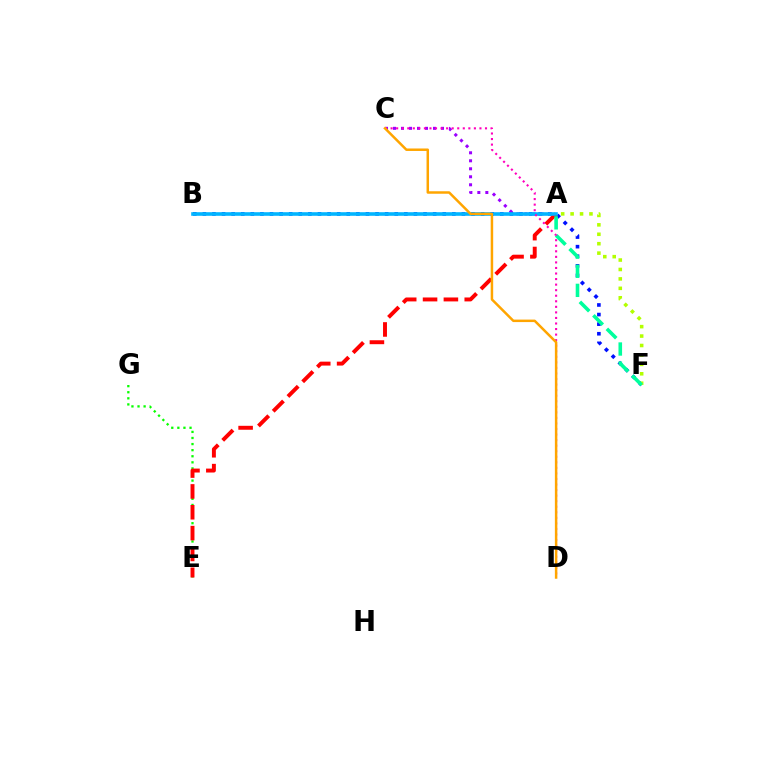{('E', 'G'): [{'color': '#08ff00', 'line_style': 'dotted', 'thickness': 1.65}], ('B', 'F'): [{'color': '#0010ff', 'line_style': 'dotted', 'thickness': 2.61}], ('A', 'E'): [{'color': '#ff0000', 'line_style': 'dashed', 'thickness': 2.83}], ('A', 'C'): [{'color': '#9b00ff', 'line_style': 'dotted', 'thickness': 2.17}], ('A', 'B'): [{'color': '#00b5ff', 'line_style': 'solid', 'thickness': 2.59}], ('A', 'F'): [{'color': '#b3ff00', 'line_style': 'dotted', 'thickness': 2.56}, {'color': '#00ff9d', 'line_style': 'dashed', 'thickness': 2.59}], ('C', 'D'): [{'color': '#ff00bd', 'line_style': 'dotted', 'thickness': 1.51}, {'color': '#ffa500', 'line_style': 'solid', 'thickness': 1.79}]}